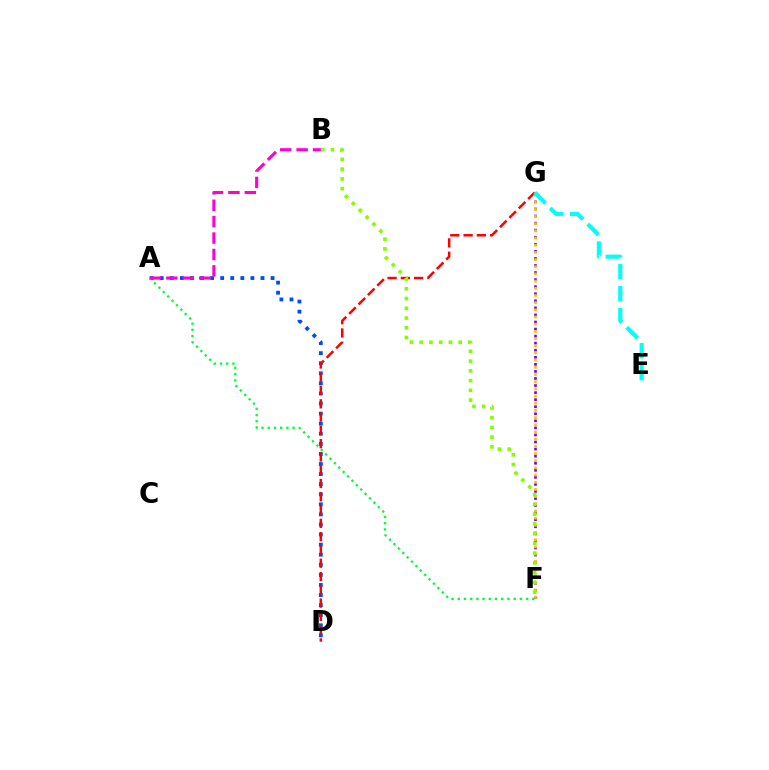{('F', 'G'): [{'color': '#7200ff', 'line_style': 'dotted', 'thickness': 1.92}, {'color': '#ffbd00', 'line_style': 'dotted', 'thickness': 1.95}], ('A', 'D'): [{'color': '#004bff', 'line_style': 'dotted', 'thickness': 2.74}], ('A', 'F'): [{'color': '#00ff39', 'line_style': 'dotted', 'thickness': 1.69}], ('D', 'G'): [{'color': '#ff0000', 'line_style': 'dashed', 'thickness': 1.8}], ('B', 'F'): [{'color': '#84ff00', 'line_style': 'dotted', 'thickness': 2.65}], ('E', 'G'): [{'color': '#00fff6', 'line_style': 'dashed', 'thickness': 2.99}], ('A', 'B'): [{'color': '#ff00cf', 'line_style': 'dashed', 'thickness': 2.23}]}